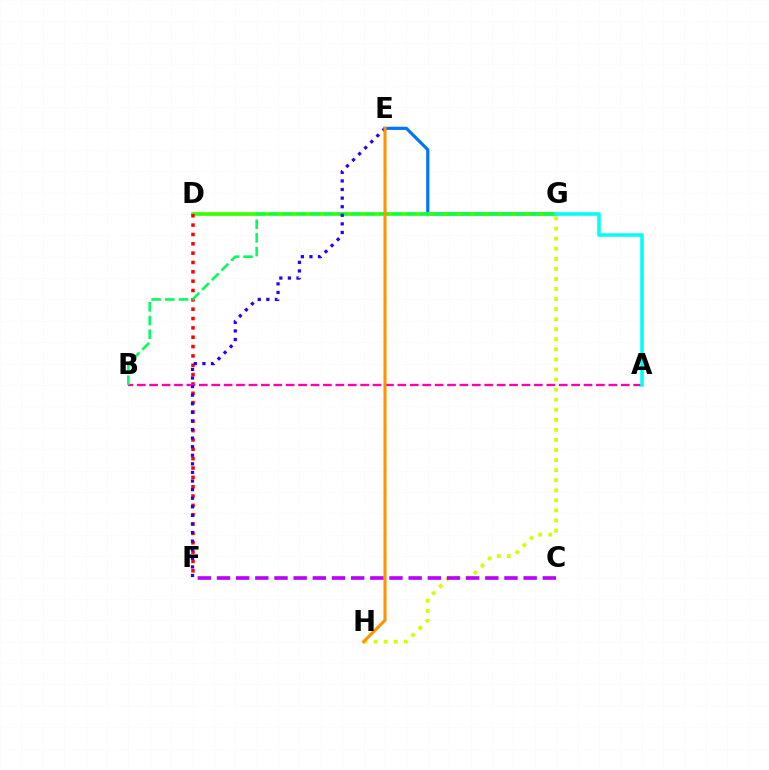{('E', 'G'): [{'color': '#0074ff', 'line_style': 'solid', 'thickness': 2.29}], ('D', 'G'): [{'color': '#3dff00', 'line_style': 'solid', 'thickness': 2.65}], ('D', 'F'): [{'color': '#ff0000', 'line_style': 'dotted', 'thickness': 2.54}], ('G', 'H'): [{'color': '#d1ff00', 'line_style': 'dotted', 'thickness': 2.73}], ('A', 'B'): [{'color': '#ff00ac', 'line_style': 'dashed', 'thickness': 1.69}], ('A', 'G'): [{'color': '#00fff6', 'line_style': 'solid', 'thickness': 2.55}], ('B', 'G'): [{'color': '#00ff5c', 'line_style': 'dashed', 'thickness': 1.86}], ('E', 'F'): [{'color': '#2500ff', 'line_style': 'dotted', 'thickness': 2.33}], ('E', 'H'): [{'color': '#ff9400', 'line_style': 'solid', 'thickness': 2.24}], ('C', 'F'): [{'color': '#b900ff', 'line_style': 'dashed', 'thickness': 2.6}]}